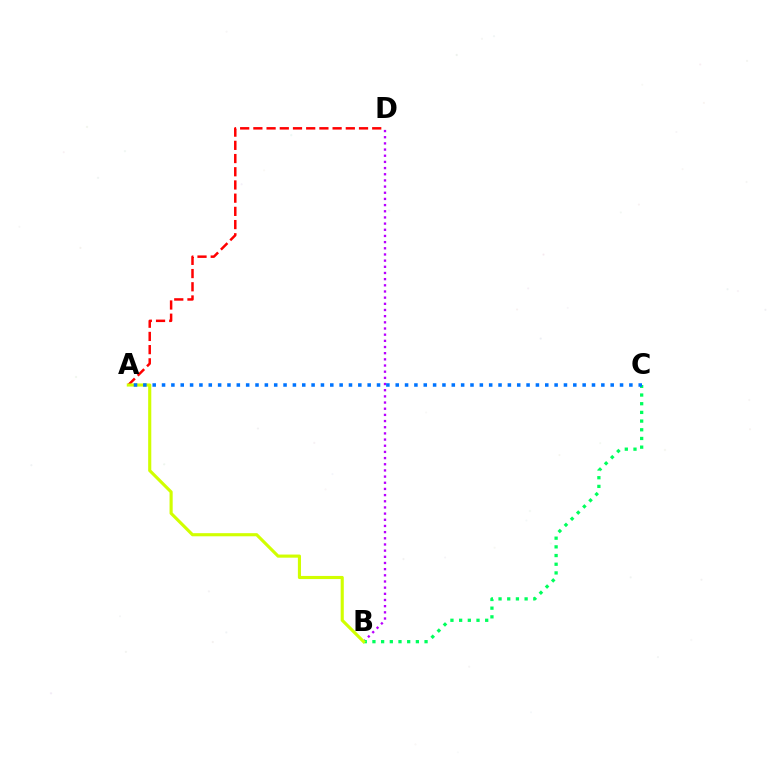{('B', 'D'): [{'color': '#b900ff', 'line_style': 'dotted', 'thickness': 1.68}], ('A', 'D'): [{'color': '#ff0000', 'line_style': 'dashed', 'thickness': 1.79}], ('B', 'C'): [{'color': '#00ff5c', 'line_style': 'dotted', 'thickness': 2.36}], ('A', 'B'): [{'color': '#d1ff00', 'line_style': 'solid', 'thickness': 2.25}], ('A', 'C'): [{'color': '#0074ff', 'line_style': 'dotted', 'thickness': 2.54}]}